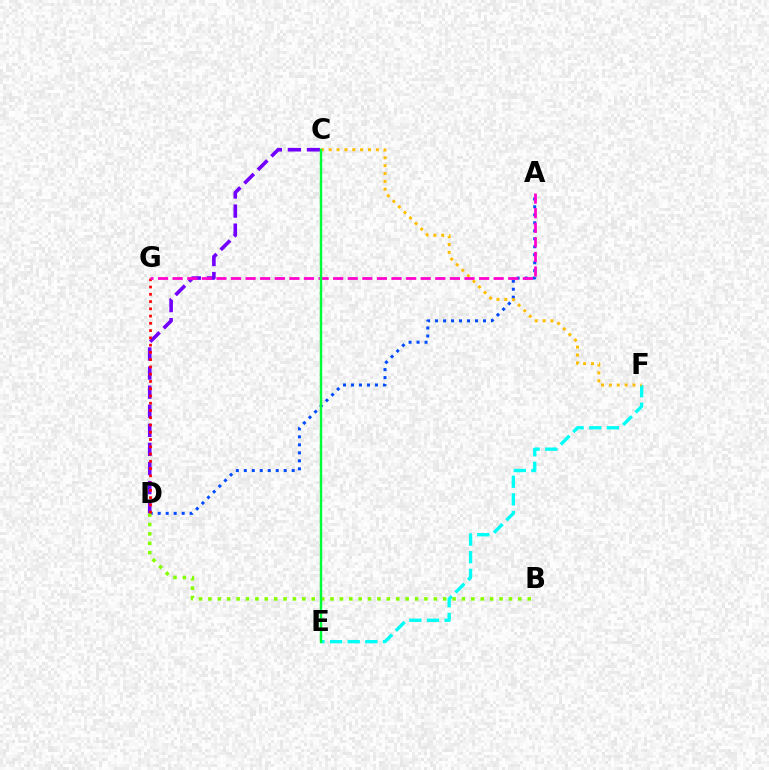{('A', 'D'): [{'color': '#004bff', 'line_style': 'dotted', 'thickness': 2.17}], ('C', 'D'): [{'color': '#7200ff', 'line_style': 'dashed', 'thickness': 2.59}], ('E', 'F'): [{'color': '#00fff6', 'line_style': 'dashed', 'thickness': 2.39}], ('C', 'F'): [{'color': '#ffbd00', 'line_style': 'dotted', 'thickness': 2.14}], ('B', 'D'): [{'color': '#84ff00', 'line_style': 'dotted', 'thickness': 2.55}], ('D', 'G'): [{'color': '#ff0000', 'line_style': 'dotted', 'thickness': 1.97}], ('A', 'G'): [{'color': '#ff00cf', 'line_style': 'dashed', 'thickness': 1.98}], ('C', 'E'): [{'color': '#00ff39', 'line_style': 'solid', 'thickness': 1.77}]}